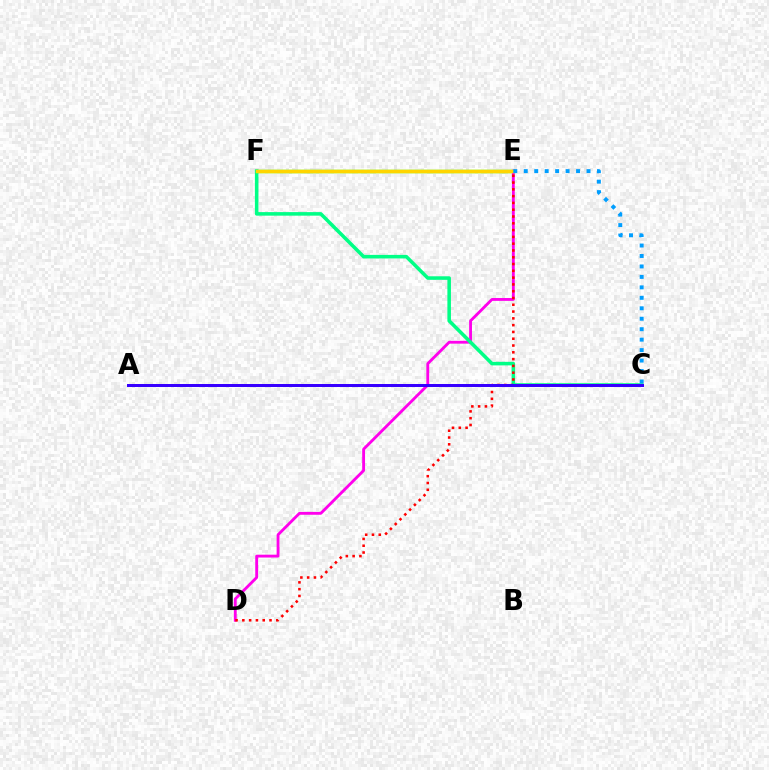{('E', 'F'): [{'color': '#4fff00', 'line_style': 'solid', 'thickness': 2.48}, {'color': '#ffd500', 'line_style': 'solid', 'thickness': 2.49}], ('D', 'E'): [{'color': '#ff00ed', 'line_style': 'solid', 'thickness': 2.05}, {'color': '#ff0000', 'line_style': 'dotted', 'thickness': 1.84}], ('C', 'F'): [{'color': '#00ff86', 'line_style': 'solid', 'thickness': 2.56}], ('A', 'C'): [{'color': '#3700ff', 'line_style': 'solid', 'thickness': 2.16}], ('C', 'E'): [{'color': '#009eff', 'line_style': 'dotted', 'thickness': 2.84}]}